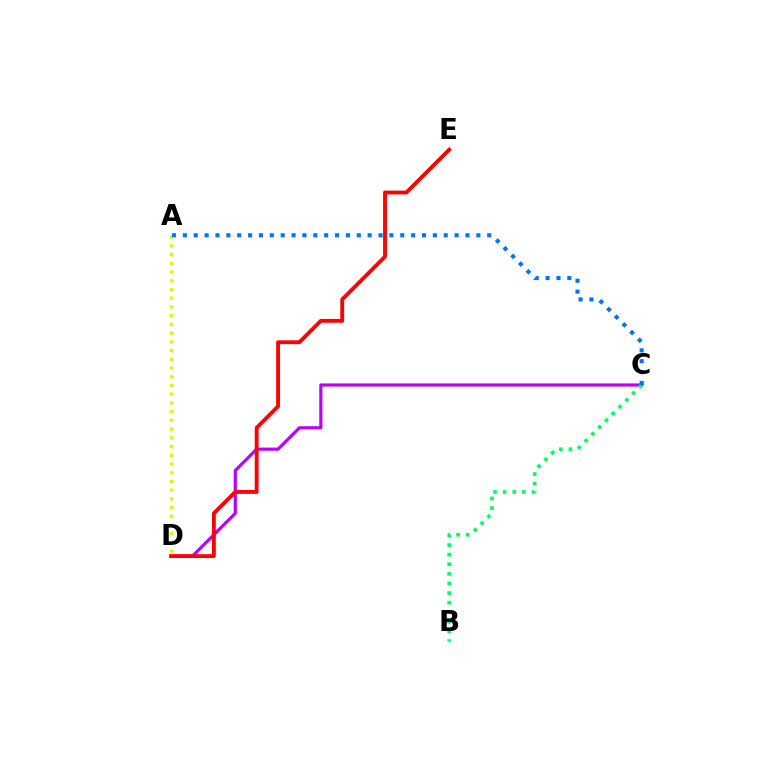{('C', 'D'): [{'color': '#b900ff', 'line_style': 'solid', 'thickness': 2.29}], ('D', 'E'): [{'color': '#ff0000', 'line_style': 'solid', 'thickness': 2.77}], ('A', 'D'): [{'color': '#d1ff00', 'line_style': 'dotted', 'thickness': 2.37}], ('B', 'C'): [{'color': '#00ff5c', 'line_style': 'dotted', 'thickness': 2.61}], ('A', 'C'): [{'color': '#0074ff', 'line_style': 'dotted', 'thickness': 2.95}]}